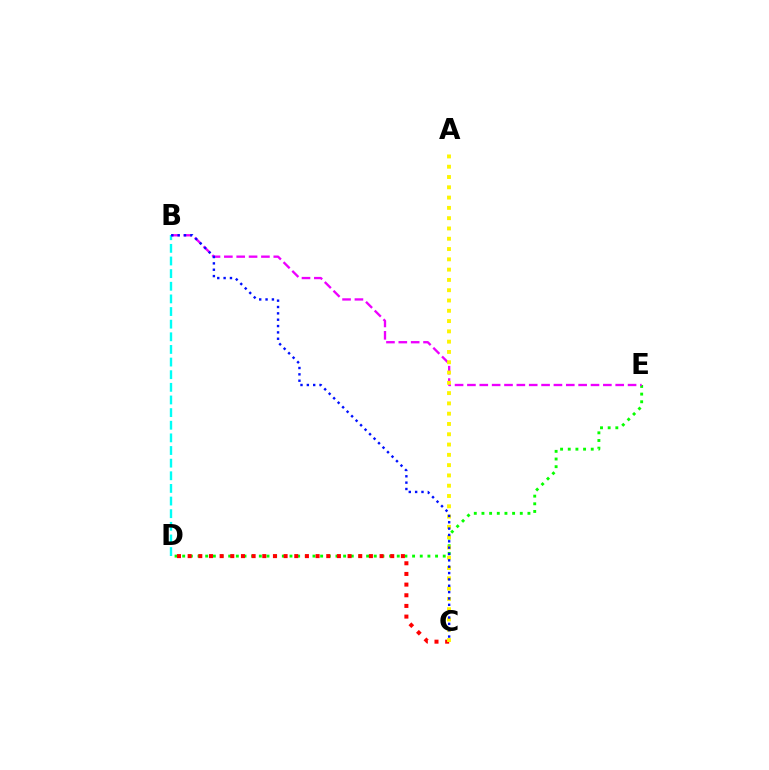{('D', 'E'): [{'color': '#08ff00', 'line_style': 'dotted', 'thickness': 2.08}], ('B', 'D'): [{'color': '#00fff6', 'line_style': 'dashed', 'thickness': 1.72}], ('C', 'D'): [{'color': '#ff0000', 'line_style': 'dotted', 'thickness': 2.9}], ('B', 'E'): [{'color': '#ee00ff', 'line_style': 'dashed', 'thickness': 1.68}], ('A', 'C'): [{'color': '#fcf500', 'line_style': 'dotted', 'thickness': 2.8}], ('B', 'C'): [{'color': '#0010ff', 'line_style': 'dotted', 'thickness': 1.73}]}